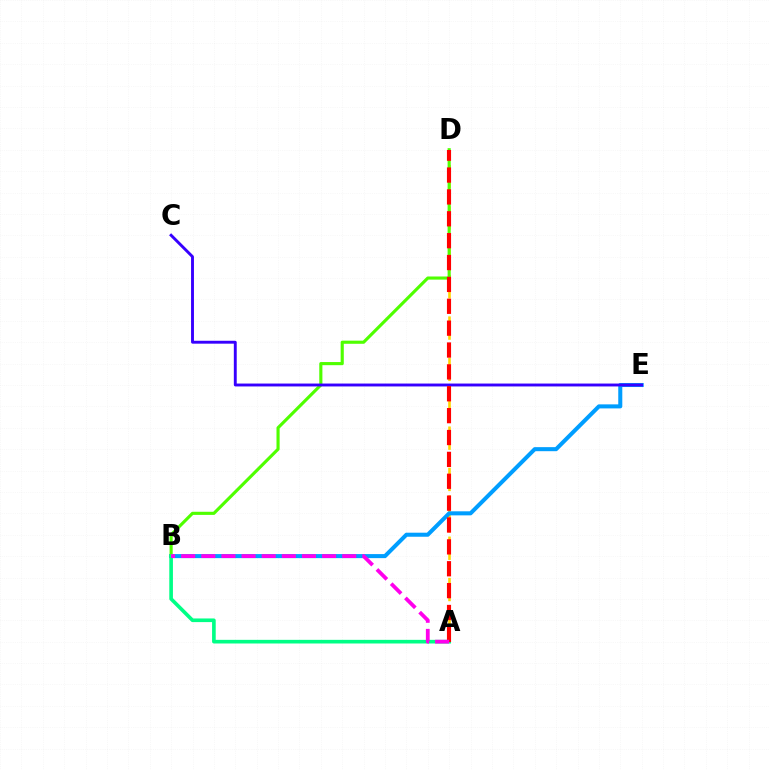{('A', 'D'): [{'color': '#ffd500', 'line_style': 'dashed', 'thickness': 1.87}, {'color': '#ff0000', 'line_style': 'dashed', 'thickness': 2.97}], ('B', 'E'): [{'color': '#009eff', 'line_style': 'solid', 'thickness': 2.91}], ('B', 'D'): [{'color': '#4fff00', 'line_style': 'solid', 'thickness': 2.25}], ('A', 'B'): [{'color': '#00ff86', 'line_style': 'solid', 'thickness': 2.62}, {'color': '#ff00ed', 'line_style': 'dashed', 'thickness': 2.73}], ('C', 'E'): [{'color': '#3700ff', 'line_style': 'solid', 'thickness': 2.09}]}